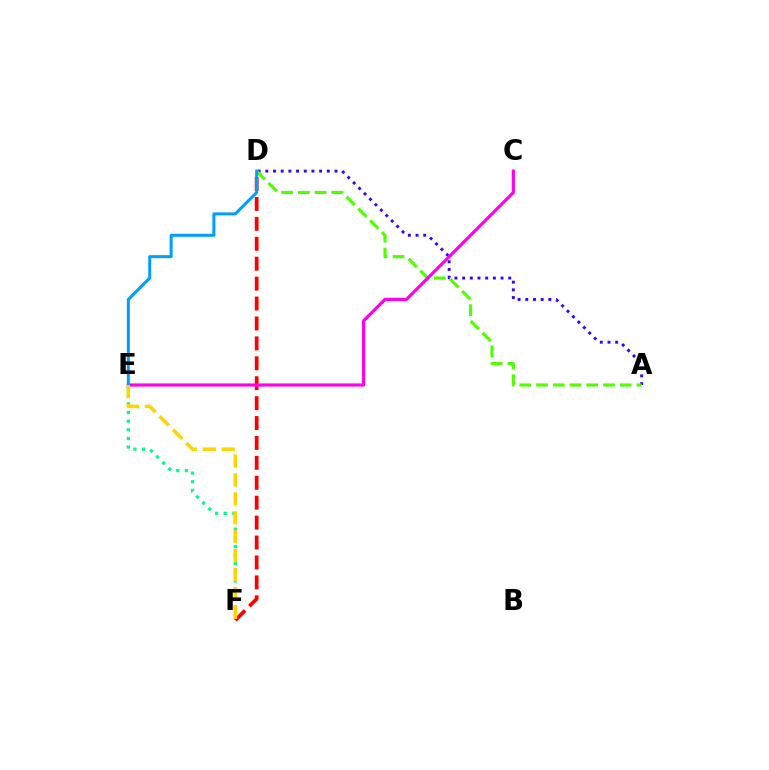{('E', 'F'): [{'color': '#00ff86', 'line_style': 'dotted', 'thickness': 2.35}, {'color': '#ffd500', 'line_style': 'dashed', 'thickness': 2.57}], ('A', 'D'): [{'color': '#3700ff', 'line_style': 'dotted', 'thickness': 2.09}, {'color': '#4fff00', 'line_style': 'dashed', 'thickness': 2.27}], ('D', 'F'): [{'color': '#ff0000', 'line_style': 'dashed', 'thickness': 2.71}], ('C', 'E'): [{'color': '#ff00ed', 'line_style': 'solid', 'thickness': 2.27}], ('D', 'E'): [{'color': '#009eff', 'line_style': 'solid', 'thickness': 2.18}]}